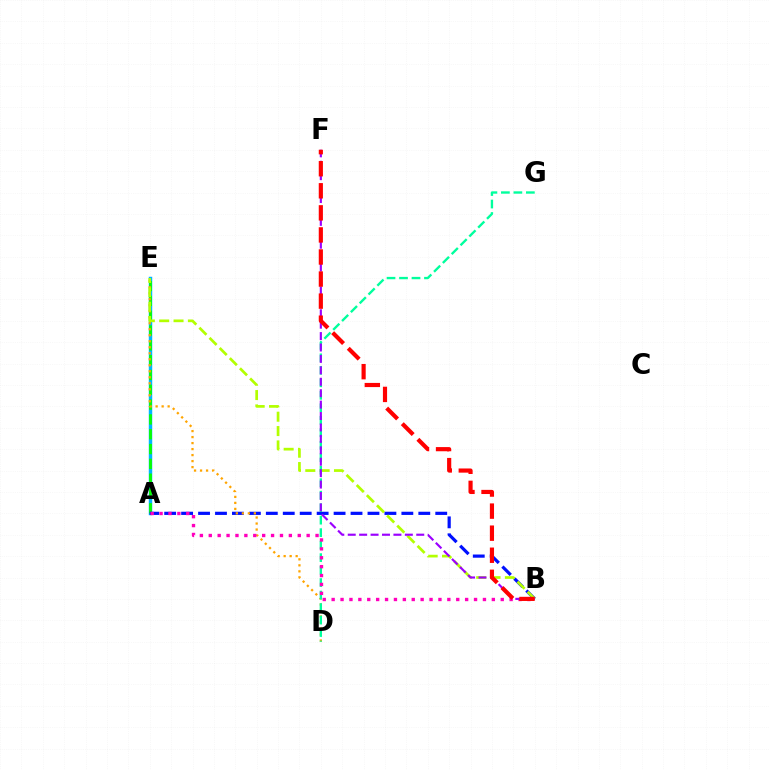{('A', 'E'): [{'color': '#00b5ff', 'line_style': 'solid', 'thickness': 2.49}, {'color': '#08ff00', 'line_style': 'dashed', 'thickness': 2.01}], ('A', 'B'): [{'color': '#0010ff', 'line_style': 'dashed', 'thickness': 2.3}, {'color': '#ff00bd', 'line_style': 'dotted', 'thickness': 2.42}], ('D', 'E'): [{'color': '#ffa500', 'line_style': 'dotted', 'thickness': 1.63}], ('B', 'E'): [{'color': '#b3ff00', 'line_style': 'dashed', 'thickness': 1.95}], ('D', 'G'): [{'color': '#00ff9d', 'line_style': 'dashed', 'thickness': 1.7}], ('B', 'F'): [{'color': '#9b00ff', 'line_style': 'dashed', 'thickness': 1.55}, {'color': '#ff0000', 'line_style': 'dashed', 'thickness': 3.0}]}